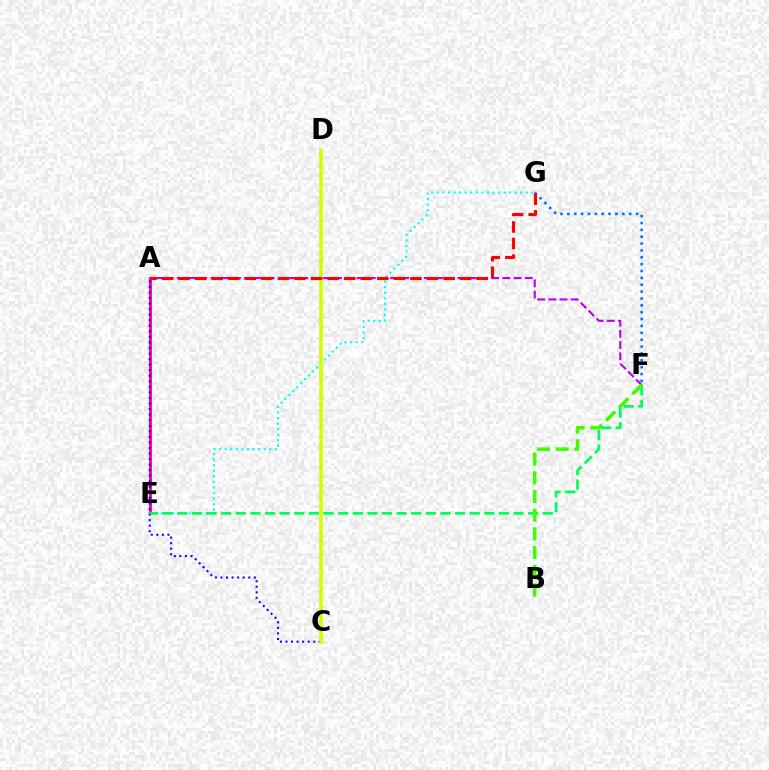{('A', 'F'): [{'color': '#b900ff', 'line_style': 'dashed', 'thickness': 1.52}], ('A', 'E'): [{'color': '#ff9400', 'line_style': 'solid', 'thickness': 2.09}, {'color': '#ff00ac', 'line_style': 'solid', 'thickness': 2.07}], ('E', 'G'): [{'color': '#00fff6', 'line_style': 'dotted', 'thickness': 1.51}], ('A', 'C'): [{'color': '#2500ff', 'line_style': 'dotted', 'thickness': 1.51}], ('E', 'F'): [{'color': '#00ff5c', 'line_style': 'dashed', 'thickness': 1.99}], ('C', 'D'): [{'color': '#d1ff00', 'line_style': 'solid', 'thickness': 2.57}], ('F', 'G'): [{'color': '#0074ff', 'line_style': 'dotted', 'thickness': 1.87}], ('B', 'F'): [{'color': '#3dff00', 'line_style': 'dashed', 'thickness': 2.54}], ('A', 'G'): [{'color': '#ff0000', 'line_style': 'dashed', 'thickness': 2.25}]}